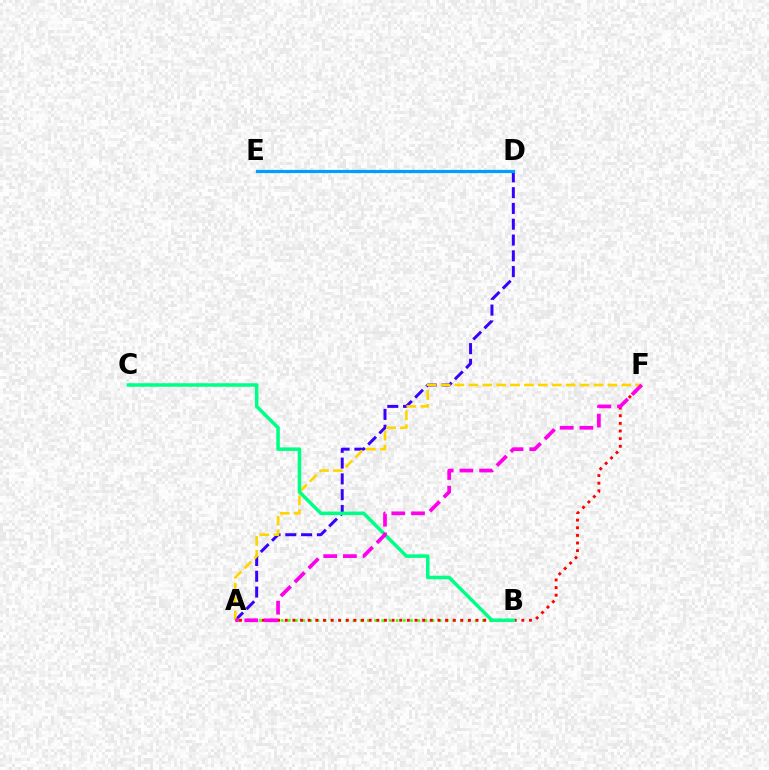{('A', 'B'): [{'color': '#4fff00', 'line_style': 'dotted', 'thickness': 1.95}], ('A', 'F'): [{'color': '#ff0000', 'line_style': 'dotted', 'thickness': 2.07}, {'color': '#ffd500', 'line_style': 'dashed', 'thickness': 1.89}, {'color': '#ff00ed', 'line_style': 'dashed', 'thickness': 2.67}], ('A', 'D'): [{'color': '#3700ff', 'line_style': 'dashed', 'thickness': 2.14}], ('B', 'C'): [{'color': '#00ff86', 'line_style': 'solid', 'thickness': 2.54}], ('D', 'E'): [{'color': '#009eff', 'line_style': 'solid', 'thickness': 2.3}]}